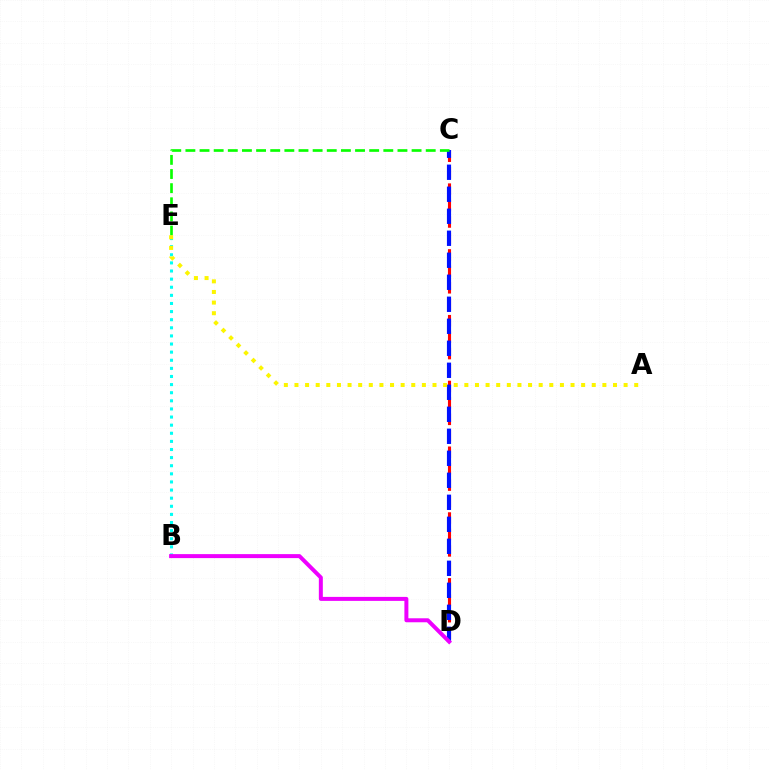{('B', 'E'): [{'color': '#00fff6', 'line_style': 'dotted', 'thickness': 2.2}], ('C', 'D'): [{'color': '#ff0000', 'line_style': 'dashed', 'thickness': 2.23}, {'color': '#0010ff', 'line_style': 'dashed', 'thickness': 2.99}], ('C', 'E'): [{'color': '#08ff00', 'line_style': 'dashed', 'thickness': 1.92}], ('B', 'D'): [{'color': '#ee00ff', 'line_style': 'solid', 'thickness': 2.87}], ('A', 'E'): [{'color': '#fcf500', 'line_style': 'dotted', 'thickness': 2.88}]}